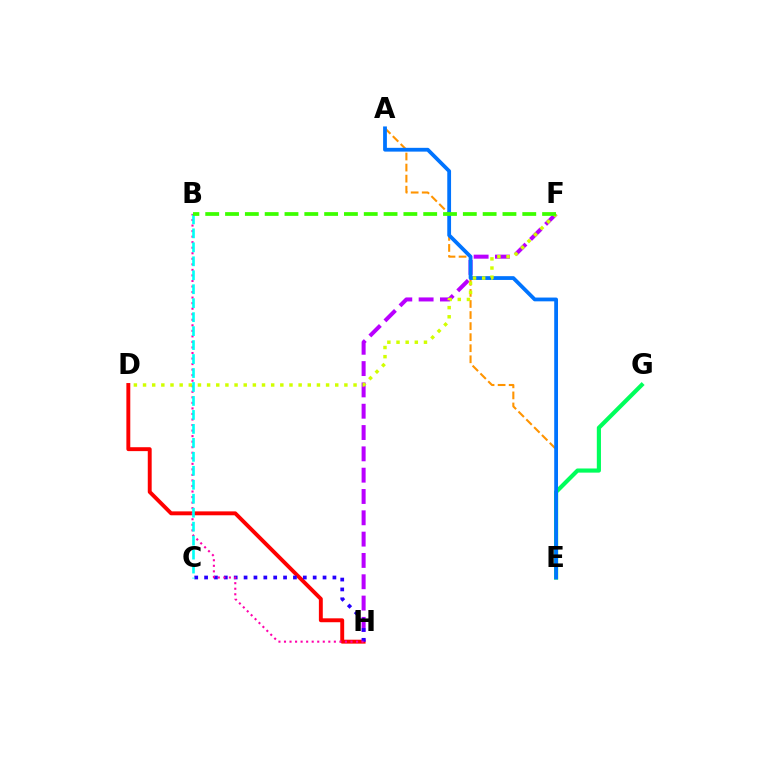{('D', 'H'): [{'color': '#ff0000', 'line_style': 'solid', 'thickness': 2.81}], ('F', 'H'): [{'color': '#b900ff', 'line_style': 'dashed', 'thickness': 2.9}], ('E', 'G'): [{'color': '#00ff5c', 'line_style': 'solid', 'thickness': 2.99}], ('C', 'H'): [{'color': '#2500ff', 'line_style': 'dotted', 'thickness': 2.68}], ('A', 'E'): [{'color': '#ff9400', 'line_style': 'dashed', 'thickness': 1.5}, {'color': '#0074ff', 'line_style': 'solid', 'thickness': 2.72}], ('B', 'H'): [{'color': '#ff00ac', 'line_style': 'dotted', 'thickness': 1.51}], ('B', 'C'): [{'color': '#00fff6', 'line_style': 'dashed', 'thickness': 1.9}], ('D', 'F'): [{'color': '#d1ff00', 'line_style': 'dotted', 'thickness': 2.49}], ('B', 'F'): [{'color': '#3dff00', 'line_style': 'dashed', 'thickness': 2.69}]}